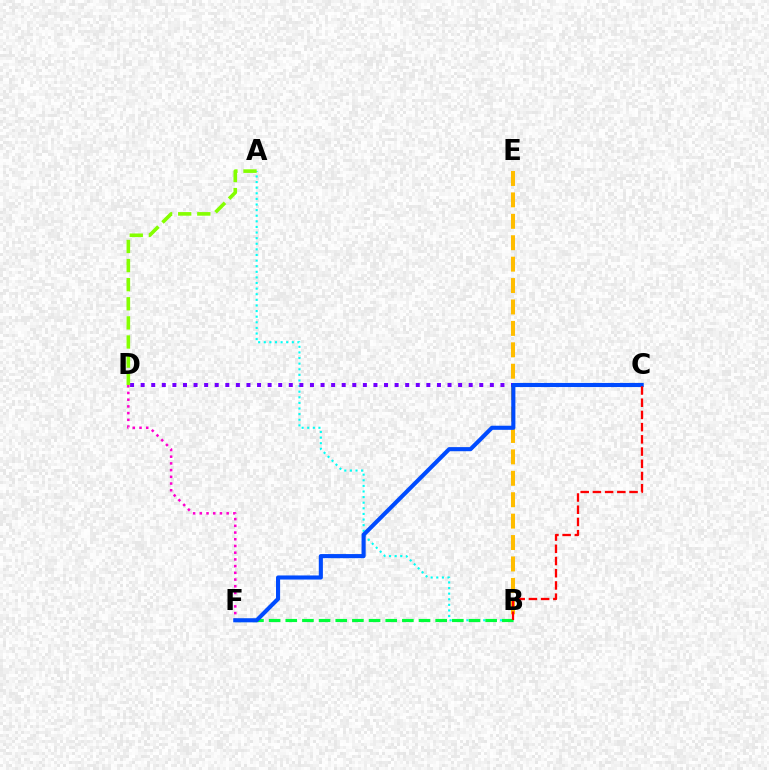{('A', 'B'): [{'color': '#00fff6', 'line_style': 'dotted', 'thickness': 1.52}], ('B', 'E'): [{'color': '#ffbd00', 'line_style': 'dashed', 'thickness': 2.91}], ('B', 'F'): [{'color': '#00ff39', 'line_style': 'dashed', 'thickness': 2.26}], ('C', 'D'): [{'color': '#7200ff', 'line_style': 'dotted', 'thickness': 2.88}], ('A', 'D'): [{'color': '#84ff00', 'line_style': 'dashed', 'thickness': 2.6}], ('D', 'F'): [{'color': '#ff00cf', 'line_style': 'dotted', 'thickness': 1.82}], ('C', 'F'): [{'color': '#004bff', 'line_style': 'solid', 'thickness': 2.95}], ('B', 'C'): [{'color': '#ff0000', 'line_style': 'dashed', 'thickness': 1.66}]}